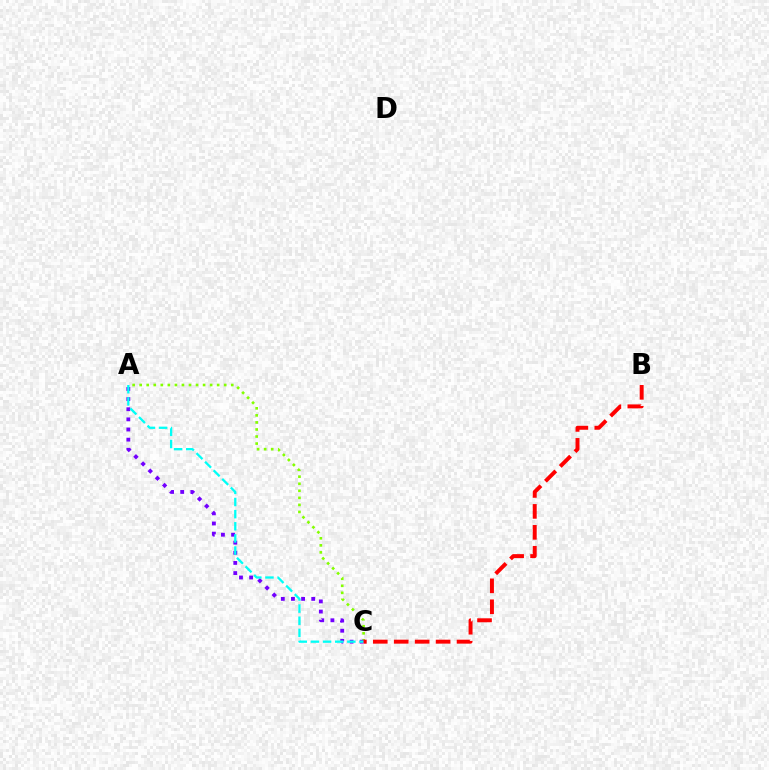{('A', 'C'): [{'color': '#84ff00', 'line_style': 'dotted', 'thickness': 1.91}, {'color': '#7200ff', 'line_style': 'dotted', 'thickness': 2.75}, {'color': '#00fff6', 'line_style': 'dashed', 'thickness': 1.65}], ('B', 'C'): [{'color': '#ff0000', 'line_style': 'dashed', 'thickness': 2.84}]}